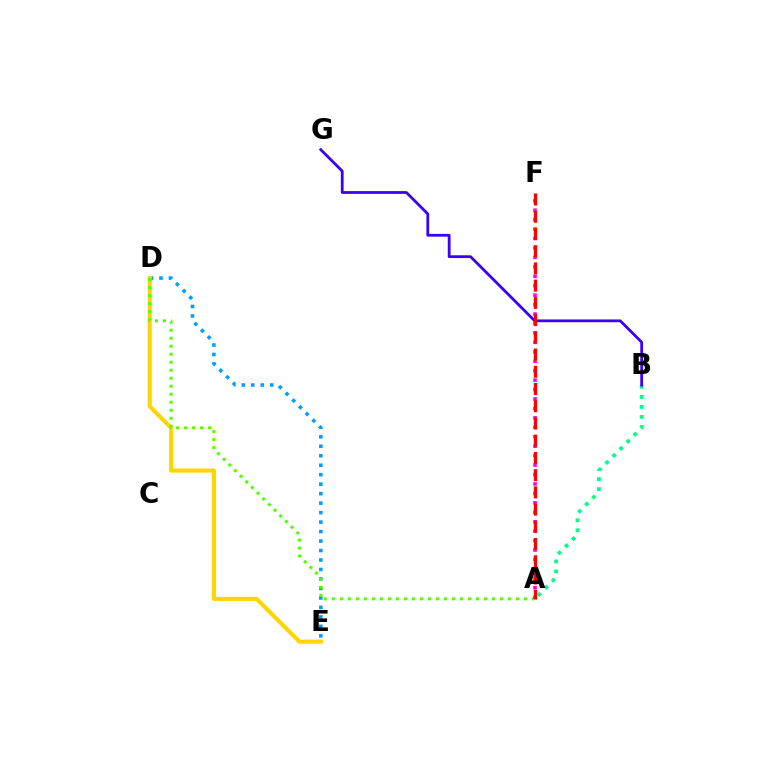{('D', 'E'): [{'color': '#009eff', 'line_style': 'dotted', 'thickness': 2.58}, {'color': '#ffd500', 'line_style': 'solid', 'thickness': 2.95}], ('A', 'B'): [{'color': '#00ff86', 'line_style': 'dotted', 'thickness': 2.72}], ('A', 'D'): [{'color': '#4fff00', 'line_style': 'dotted', 'thickness': 2.17}], ('A', 'F'): [{'color': '#ff00ed', 'line_style': 'dotted', 'thickness': 2.56}, {'color': '#ff0000', 'line_style': 'dashed', 'thickness': 2.34}], ('B', 'G'): [{'color': '#3700ff', 'line_style': 'solid', 'thickness': 2.0}]}